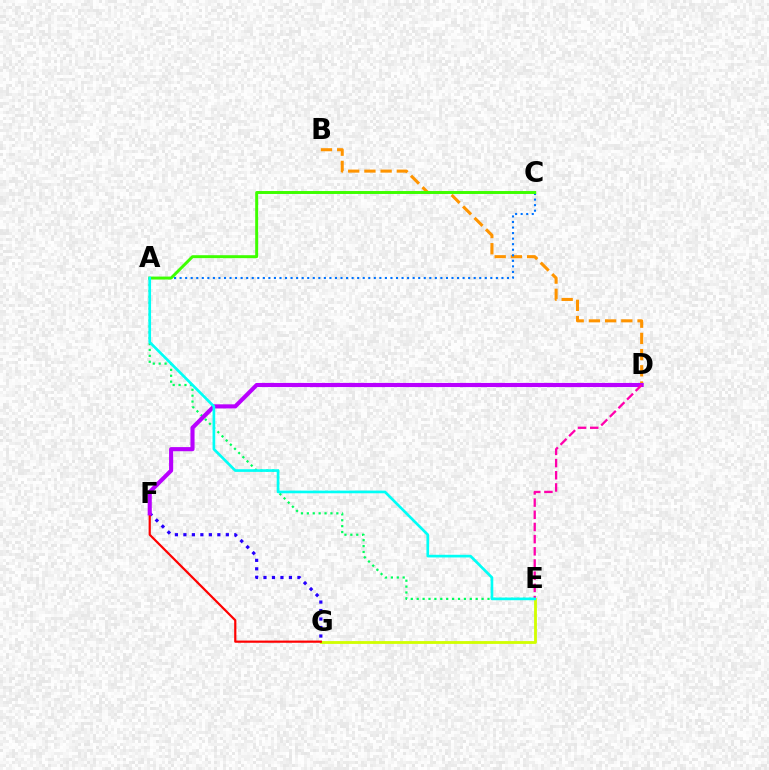{('A', 'E'): [{'color': '#00ff5c', 'line_style': 'dotted', 'thickness': 1.6}, {'color': '#00fff6', 'line_style': 'solid', 'thickness': 1.92}], ('E', 'G'): [{'color': '#d1ff00', 'line_style': 'solid', 'thickness': 2.02}], ('B', 'D'): [{'color': '#ff9400', 'line_style': 'dashed', 'thickness': 2.2}], ('A', 'C'): [{'color': '#0074ff', 'line_style': 'dotted', 'thickness': 1.51}, {'color': '#3dff00', 'line_style': 'solid', 'thickness': 2.12}], ('F', 'G'): [{'color': '#2500ff', 'line_style': 'dotted', 'thickness': 2.31}, {'color': '#ff0000', 'line_style': 'solid', 'thickness': 1.58}], ('D', 'F'): [{'color': '#b900ff', 'line_style': 'solid', 'thickness': 2.96}], ('D', 'E'): [{'color': '#ff00ac', 'line_style': 'dashed', 'thickness': 1.65}]}